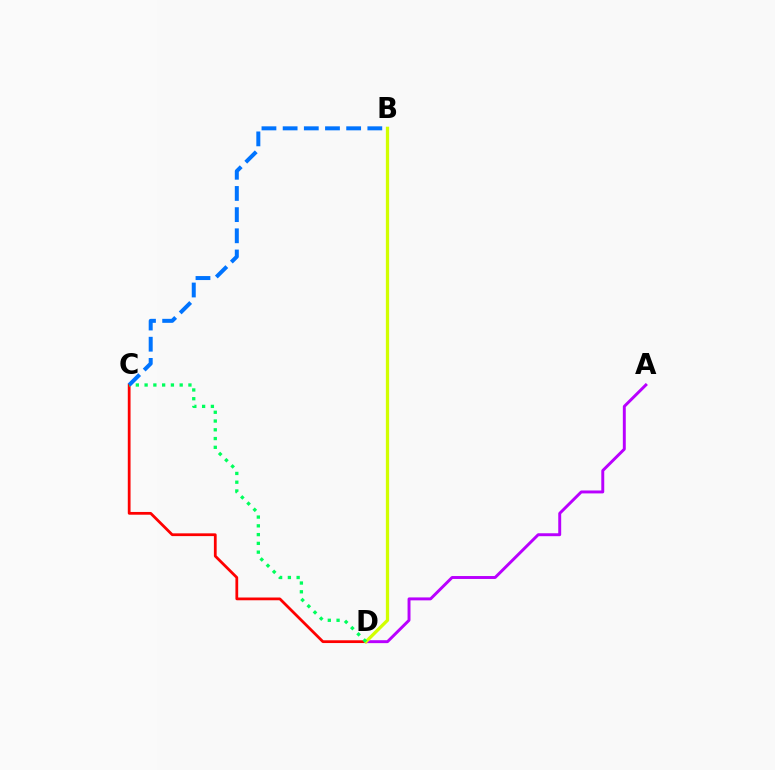{('C', 'D'): [{'color': '#ff0000', 'line_style': 'solid', 'thickness': 1.99}, {'color': '#00ff5c', 'line_style': 'dotted', 'thickness': 2.38}], ('A', 'D'): [{'color': '#b900ff', 'line_style': 'solid', 'thickness': 2.11}], ('B', 'D'): [{'color': '#d1ff00', 'line_style': 'solid', 'thickness': 2.35}], ('B', 'C'): [{'color': '#0074ff', 'line_style': 'dashed', 'thickness': 2.88}]}